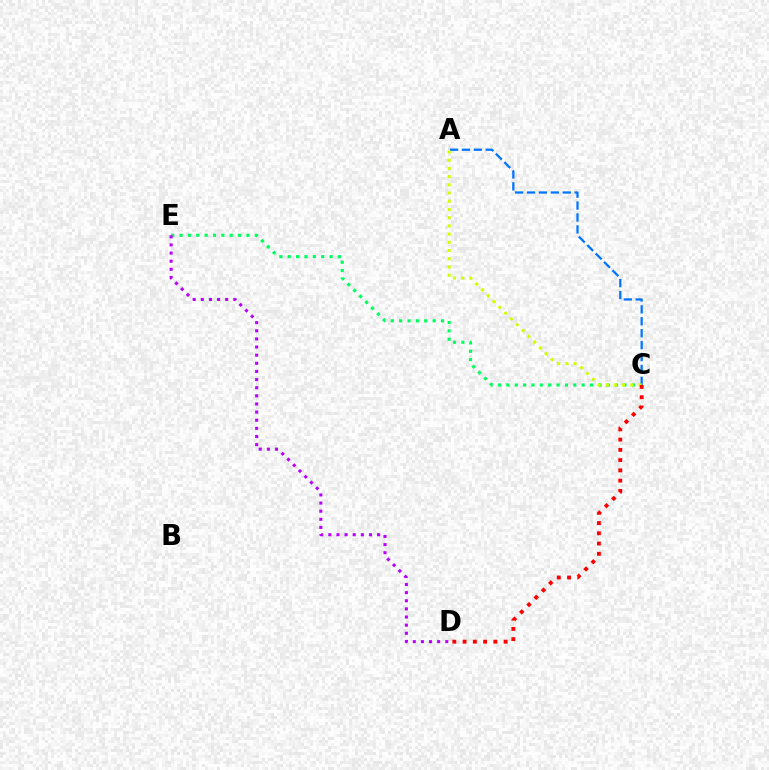{('C', 'E'): [{'color': '#00ff5c', 'line_style': 'dotted', 'thickness': 2.27}], ('A', 'C'): [{'color': '#0074ff', 'line_style': 'dashed', 'thickness': 1.62}, {'color': '#d1ff00', 'line_style': 'dotted', 'thickness': 2.23}], ('C', 'D'): [{'color': '#ff0000', 'line_style': 'dotted', 'thickness': 2.79}], ('D', 'E'): [{'color': '#b900ff', 'line_style': 'dotted', 'thickness': 2.21}]}